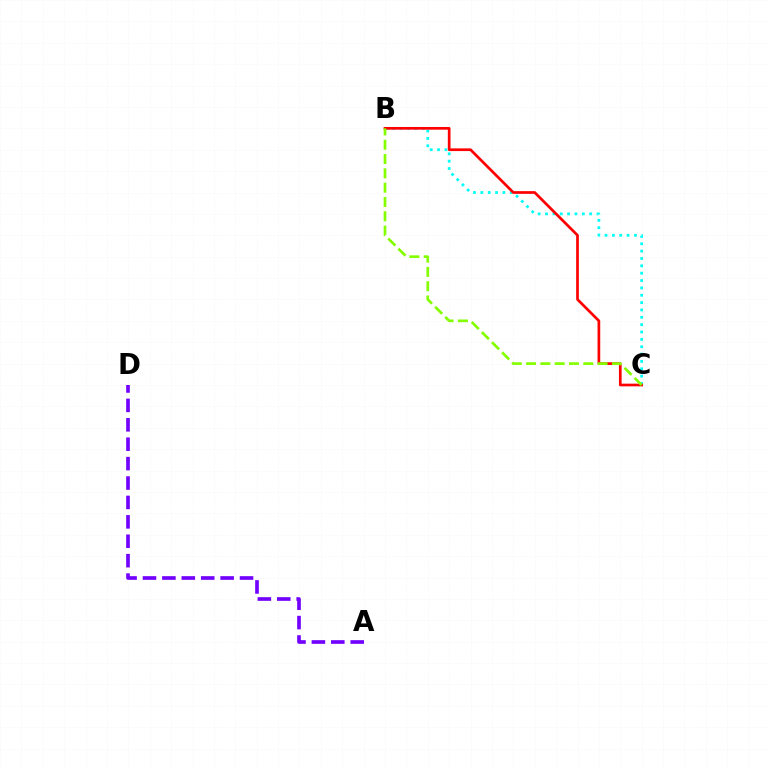{('B', 'C'): [{'color': '#00fff6', 'line_style': 'dotted', 'thickness': 2.0}, {'color': '#ff0000', 'line_style': 'solid', 'thickness': 1.94}, {'color': '#84ff00', 'line_style': 'dashed', 'thickness': 1.94}], ('A', 'D'): [{'color': '#7200ff', 'line_style': 'dashed', 'thickness': 2.64}]}